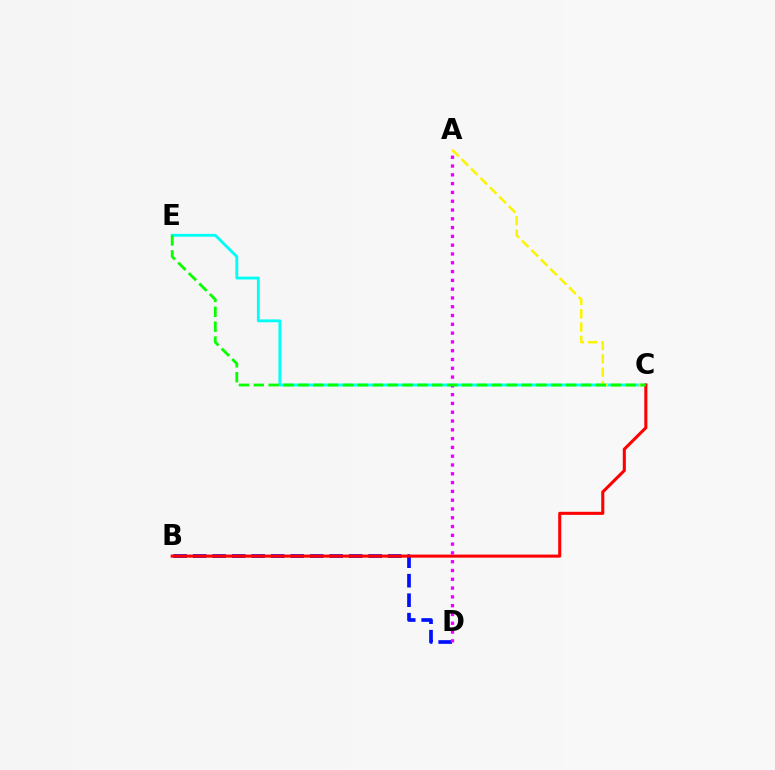{('C', 'E'): [{'color': '#00fff6', 'line_style': 'solid', 'thickness': 2.05}, {'color': '#08ff00', 'line_style': 'dashed', 'thickness': 2.02}], ('A', 'C'): [{'color': '#fcf500', 'line_style': 'dashed', 'thickness': 1.81}], ('B', 'D'): [{'color': '#0010ff', 'line_style': 'dashed', 'thickness': 2.65}], ('B', 'C'): [{'color': '#ff0000', 'line_style': 'solid', 'thickness': 2.21}], ('A', 'D'): [{'color': '#ee00ff', 'line_style': 'dotted', 'thickness': 2.39}]}